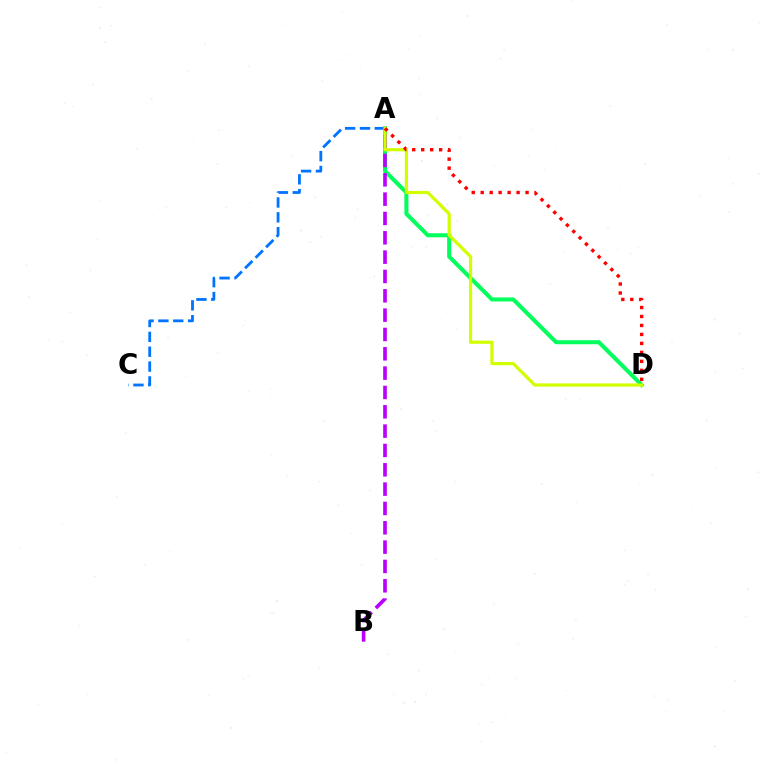{('A', 'D'): [{'color': '#00ff5c', 'line_style': 'solid', 'thickness': 2.91}, {'color': '#d1ff00', 'line_style': 'solid', 'thickness': 2.3}, {'color': '#ff0000', 'line_style': 'dotted', 'thickness': 2.44}], ('A', 'C'): [{'color': '#0074ff', 'line_style': 'dashed', 'thickness': 2.02}], ('A', 'B'): [{'color': '#b900ff', 'line_style': 'dashed', 'thickness': 2.63}]}